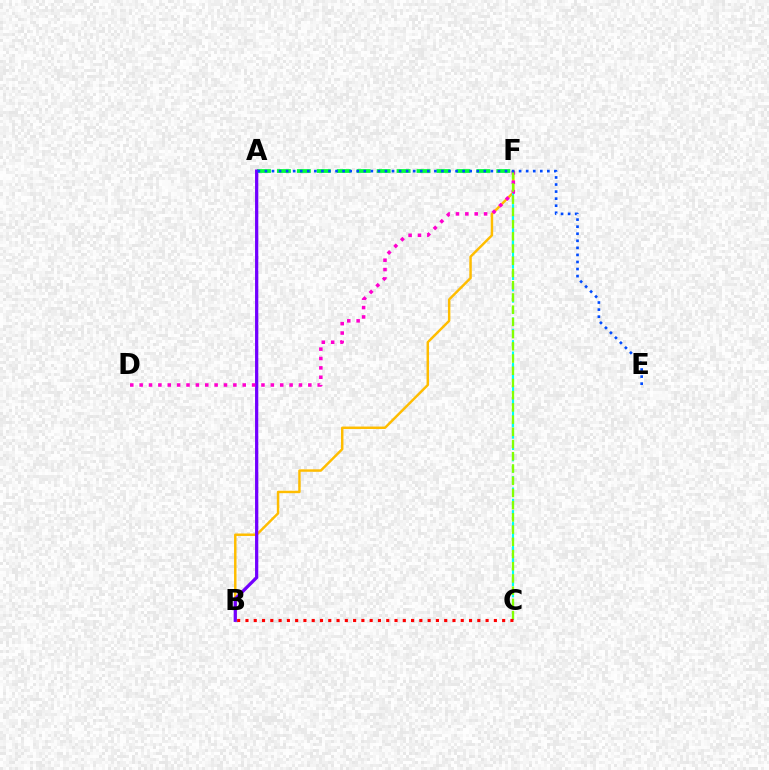{('B', 'F'): [{'color': '#ffbd00', 'line_style': 'solid', 'thickness': 1.77}], ('A', 'F'): [{'color': '#00ff39', 'line_style': 'dashed', 'thickness': 2.71}], ('C', 'F'): [{'color': '#00fff6', 'line_style': 'dashed', 'thickness': 1.54}, {'color': '#84ff00', 'line_style': 'dashed', 'thickness': 1.66}], ('A', 'B'): [{'color': '#7200ff', 'line_style': 'solid', 'thickness': 2.34}], ('D', 'F'): [{'color': '#ff00cf', 'line_style': 'dotted', 'thickness': 2.55}], ('B', 'C'): [{'color': '#ff0000', 'line_style': 'dotted', 'thickness': 2.25}], ('A', 'E'): [{'color': '#004bff', 'line_style': 'dotted', 'thickness': 1.92}]}